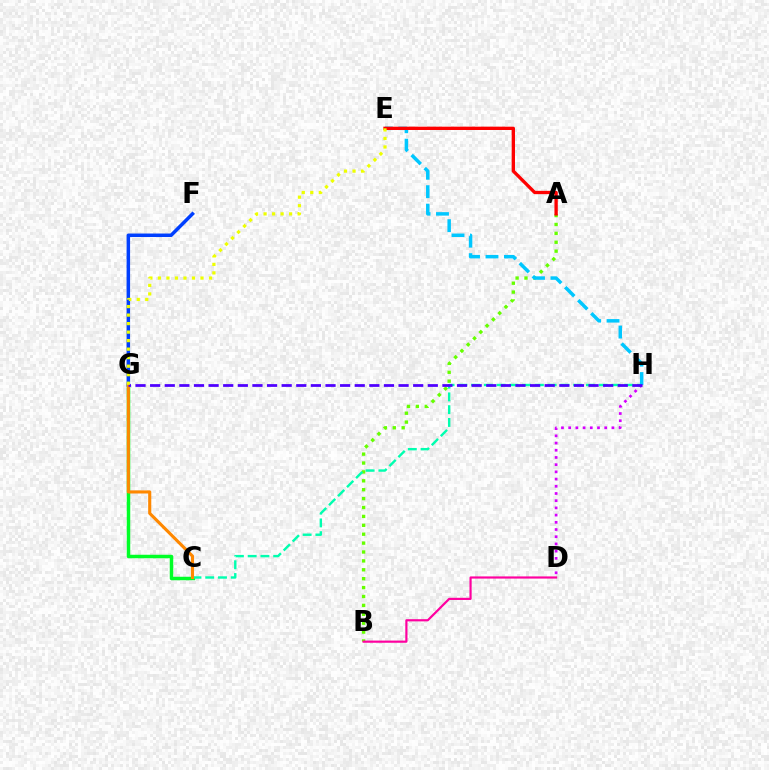{('C', 'G'): [{'color': '#00ff27', 'line_style': 'solid', 'thickness': 2.51}, {'color': '#ff8800', 'line_style': 'solid', 'thickness': 2.24}], ('D', 'H'): [{'color': '#d600ff', 'line_style': 'dotted', 'thickness': 1.96}], ('A', 'B'): [{'color': '#66ff00', 'line_style': 'dotted', 'thickness': 2.42}], ('F', 'G'): [{'color': '#003fff', 'line_style': 'solid', 'thickness': 2.52}], ('B', 'D'): [{'color': '#ff00a0', 'line_style': 'solid', 'thickness': 1.57}], ('C', 'H'): [{'color': '#00ffaf', 'line_style': 'dashed', 'thickness': 1.73}], ('E', 'H'): [{'color': '#00c7ff', 'line_style': 'dashed', 'thickness': 2.51}], ('A', 'E'): [{'color': '#ff0000', 'line_style': 'solid', 'thickness': 2.39}], ('G', 'H'): [{'color': '#4f00ff', 'line_style': 'dashed', 'thickness': 1.99}], ('E', 'G'): [{'color': '#eeff00', 'line_style': 'dotted', 'thickness': 2.31}]}